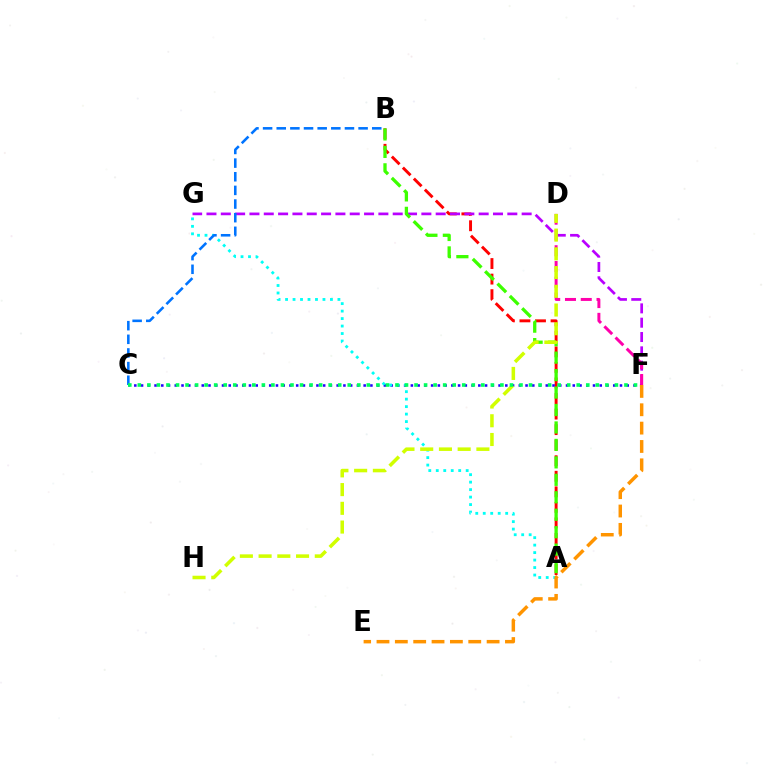{('A', 'B'): [{'color': '#ff0000', 'line_style': 'dashed', 'thickness': 2.11}, {'color': '#3dff00', 'line_style': 'dashed', 'thickness': 2.37}], ('F', 'G'): [{'color': '#b900ff', 'line_style': 'dashed', 'thickness': 1.95}], ('C', 'F'): [{'color': '#2500ff', 'line_style': 'dotted', 'thickness': 1.83}, {'color': '#00ff5c', 'line_style': 'dotted', 'thickness': 2.59}], ('A', 'G'): [{'color': '#00fff6', 'line_style': 'dotted', 'thickness': 2.03}], ('D', 'F'): [{'color': '#ff00ac', 'line_style': 'dashed', 'thickness': 2.14}], ('D', 'H'): [{'color': '#d1ff00', 'line_style': 'dashed', 'thickness': 2.54}], ('E', 'F'): [{'color': '#ff9400', 'line_style': 'dashed', 'thickness': 2.49}], ('B', 'C'): [{'color': '#0074ff', 'line_style': 'dashed', 'thickness': 1.85}]}